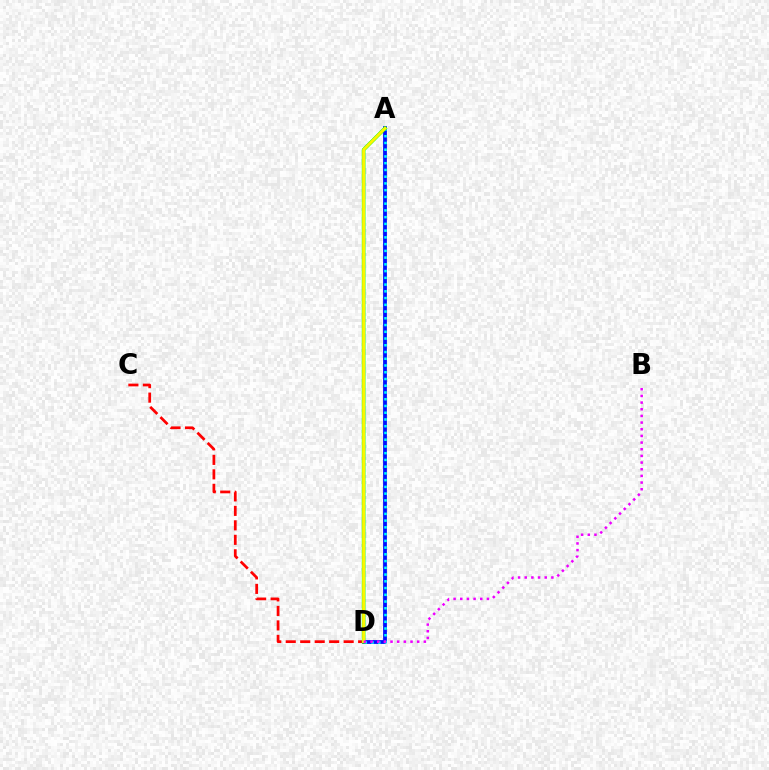{('A', 'D'): [{'color': '#0010ff', 'line_style': 'solid', 'thickness': 2.73}, {'color': '#00fff6', 'line_style': 'dotted', 'thickness': 1.83}, {'color': '#08ff00', 'line_style': 'solid', 'thickness': 2.59}, {'color': '#fcf500', 'line_style': 'solid', 'thickness': 2.11}], ('C', 'D'): [{'color': '#ff0000', 'line_style': 'dashed', 'thickness': 1.97}], ('B', 'D'): [{'color': '#ee00ff', 'line_style': 'dotted', 'thickness': 1.81}]}